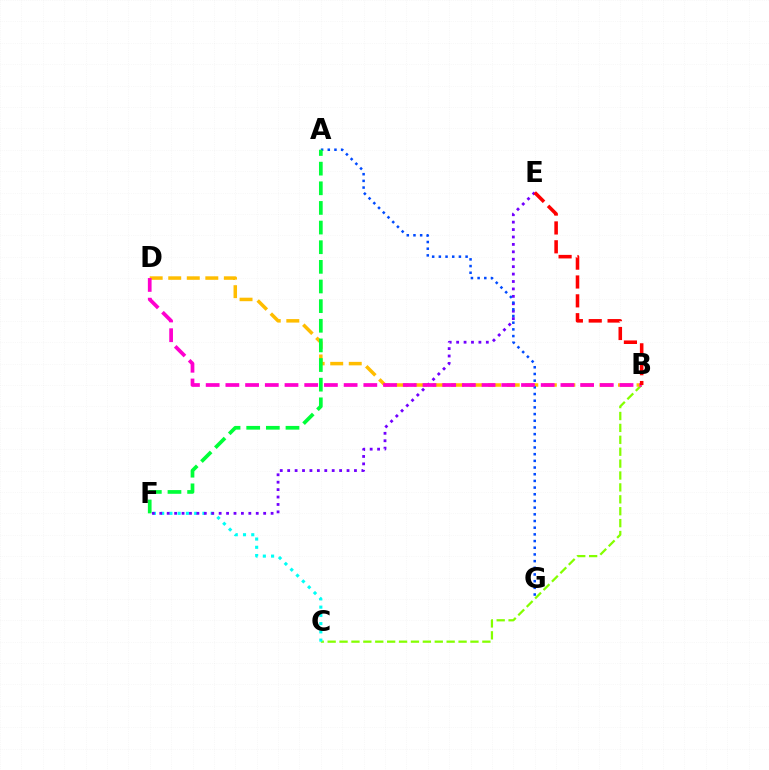{('B', 'C'): [{'color': '#84ff00', 'line_style': 'dashed', 'thickness': 1.62}], ('B', 'D'): [{'color': '#ffbd00', 'line_style': 'dashed', 'thickness': 2.52}, {'color': '#ff00cf', 'line_style': 'dashed', 'thickness': 2.68}], ('C', 'F'): [{'color': '#00fff6', 'line_style': 'dotted', 'thickness': 2.24}], ('E', 'F'): [{'color': '#7200ff', 'line_style': 'dotted', 'thickness': 2.02}], ('A', 'G'): [{'color': '#004bff', 'line_style': 'dotted', 'thickness': 1.82}], ('A', 'F'): [{'color': '#00ff39', 'line_style': 'dashed', 'thickness': 2.67}], ('B', 'E'): [{'color': '#ff0000', 'line_style': 'dashed', 'thickness': 2.56}]}